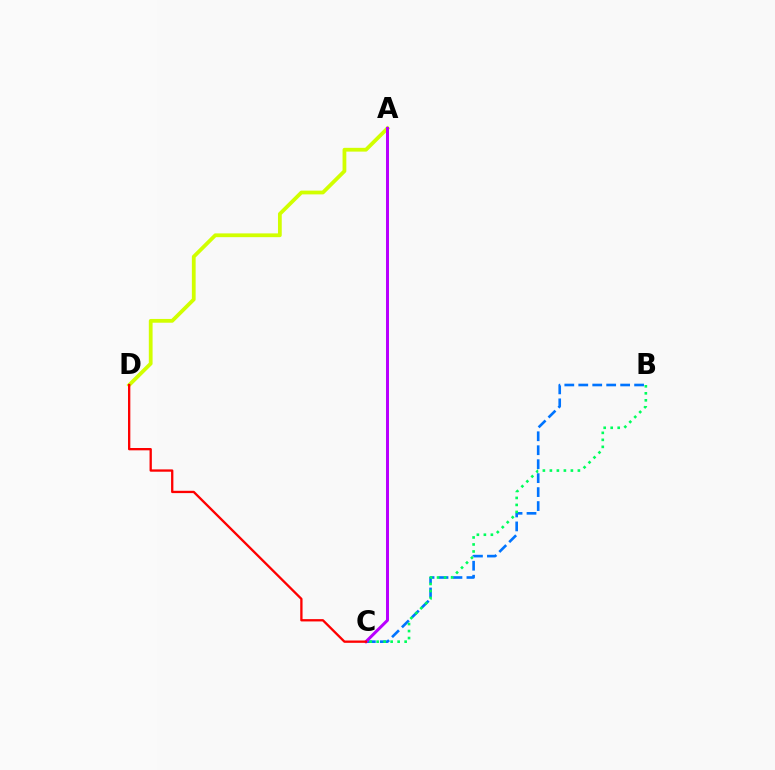{('B', 'C'): [{'color': '#0074ff', 'line_style': 'dashed', 'thickness': 1.9}, {'color': '#00ff5c', 'line_style': 'dotted', 'thickness': 1.9}], ('A', 'D'): [{'color': '#d1ff00', 'line_style': 'solid', 'thickness': 2.72}], ('A', 'C'): [{'color': '#b900ff', 'line_style': 'solid', 'thickness': 2.16}], ('C', 'D'): [{'color': '#ff0000', 'line_style': 'solid', 'thickness': 1.67}]}